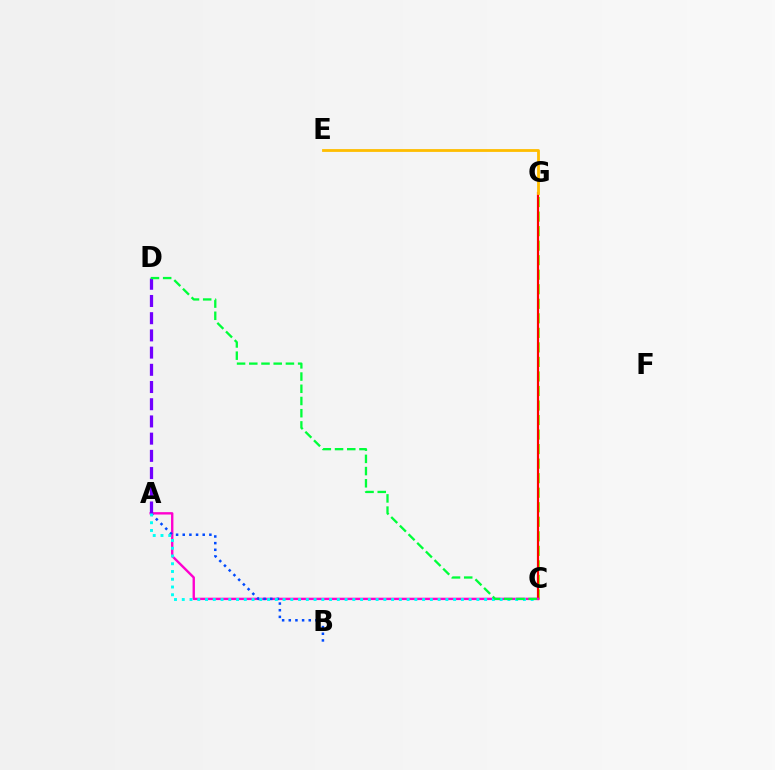{('C', 'G'): [{'color': '#84ff00', 'line_style': 'dashed', 'thickness': 1.97}, {'color': '#ff0000', 'line_style': 'solid', 'thickness': 1.57}], ('A', 'C'): [{'color': '#ff00cf', 'line_style': 'solid', 'thickness': 1.71}, {'color': '#00fff6', 'line_style': 'dotted', 'thickness': 2.11}], ('A', 'B'): [{'color': '#004bff', 'line_style': 'dotted', 'thickness': 1.81}], ('A', 'D'): [{'color': '#7200ff', 'line_style': 'dashed', 'thickness': 2.34}], ('E', 'G'): [{'color': '#ffbd00', 'line_style': 'solid', 'thickness': 2.01}], ('C', 'D'): [{'color': '#00ff39', 'line_style': 'dashed', 'thickness': 1.66}]}